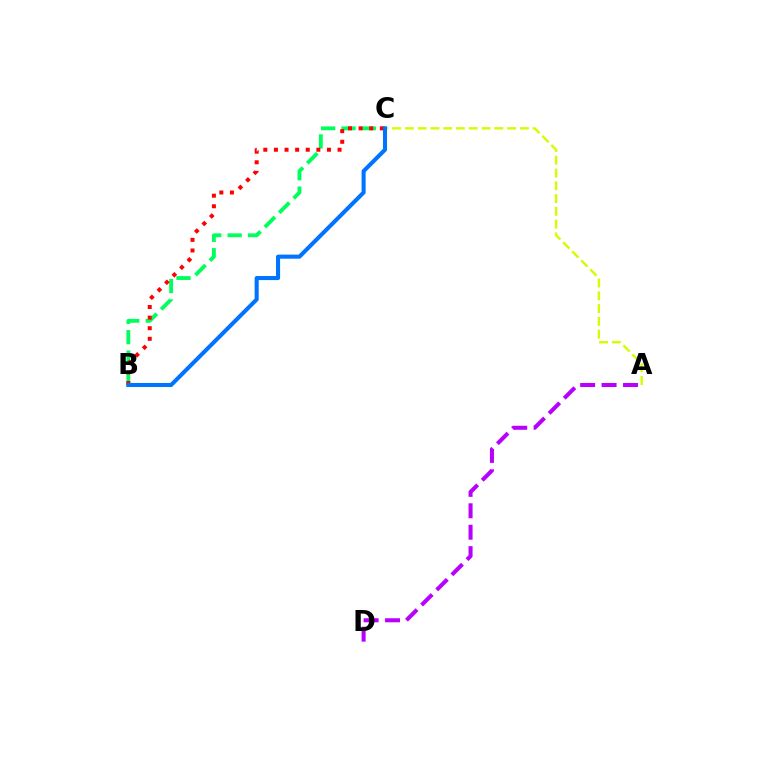{('B', 'C'): [{'color': '#00ff5c', 'line_style': 'dashed', 'thickness': 2.76}, {'color': '#ff0000', 'line_style': 'dotted', 'thickness': 2.88}, {'color': '#0074ff', 'line_style': 'solid', 'thickness': 2.93}], ('A', 'D'): [{'color': '#b900ff', 'line_style': 'dashed', 'thickness': 2.91}], ('A', 'C'): [{'color': '#d1ff00', 'line_style': 'dashed', 'thickness': 1.74}]}